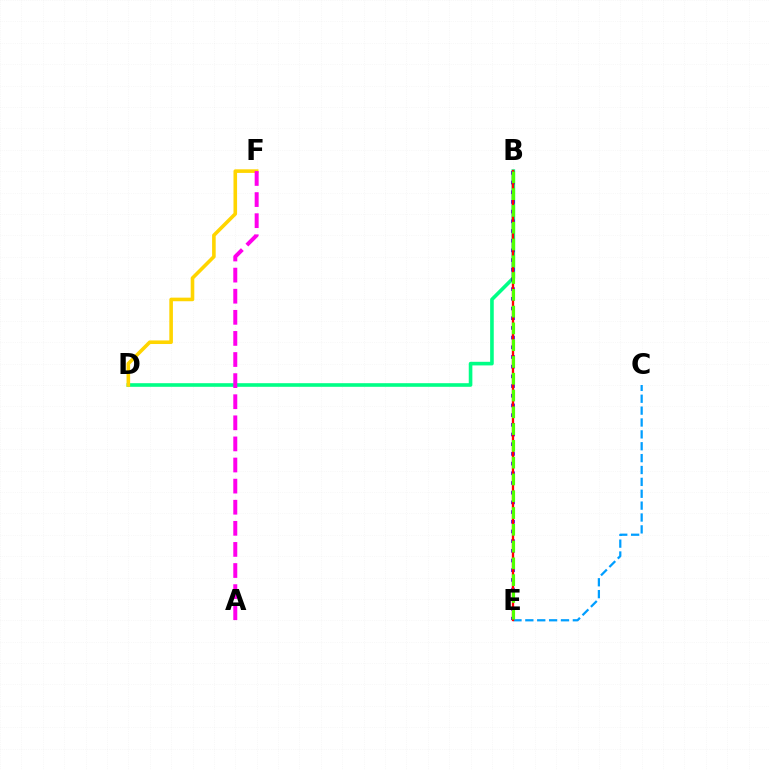{('B', 'D'): [{'color': '#00ff86', 'line_style': 'solid', 'thickness': 2.6}], ('B', 'E'): [{'color': '#3700ff', 'line_style': 'dotted', 'thickness': 2.63}, {'color': '#ff0000', 'line_style': 'solid', 'thickness': 1.68}, {'color': '#4fff00', 'line_style': 'dashed', 'thickness': 2.28}], ('C', 'E'): [{'color': '#009eff', 'line_style': 'dashed', 'thickness': 1.61}], ('D', 'F'): [{'color': '#ffd500', 'line_style': 'solid', 'thickness': 2.59}], ('A', 'F'): [{'color': '#ff00ed', 'line_style': 'dashed', 'thickness': 2.87}]}